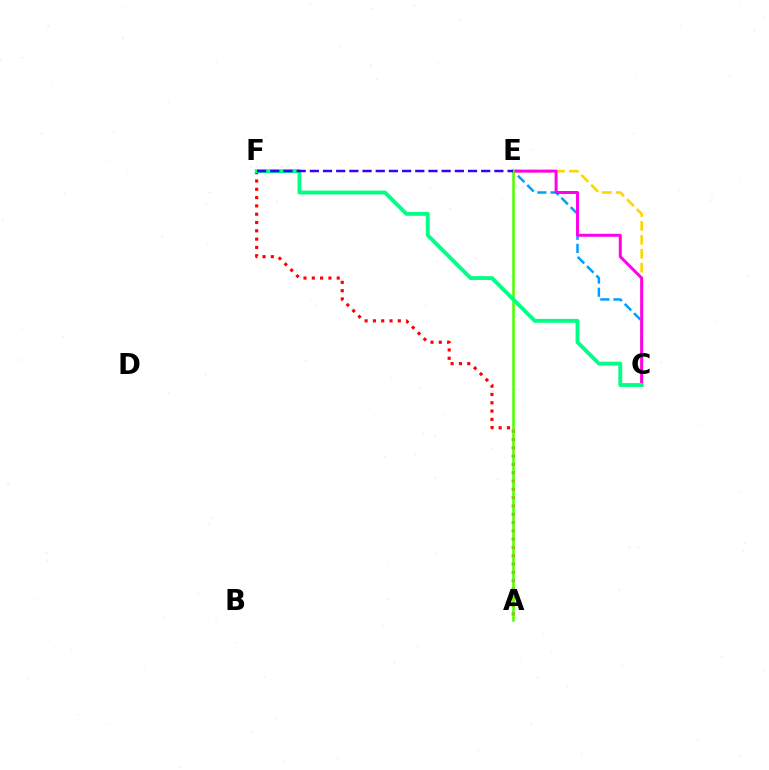{('C', 'E'): [{'color': '#009eff', 'line_style': 'dashed', 'thickness': 1.79}, {'color': '#ffd500', 'line_style': 'dashed', 'thickness': 1.89}, {'color': '#ff00ed', 'line_style': 'solid', 'thickness': 2.14}], ('A', 'F'): [{'color': '#ff0000', 'line_style': 'dotted', 'thickness': 2.26}], ('A', 'E'): [{'color': '#4fff00', 'line_style': 'solid', 'thickness': 1.81}], ('C', 'F'): [{'color': '#00ff86', 'line_style': 'solid', 'thickness': 2.77}], ('E', 'F'): [{'color': '#3700ff', 'line_style': 'dashed', 'thickness': 1.79}]}